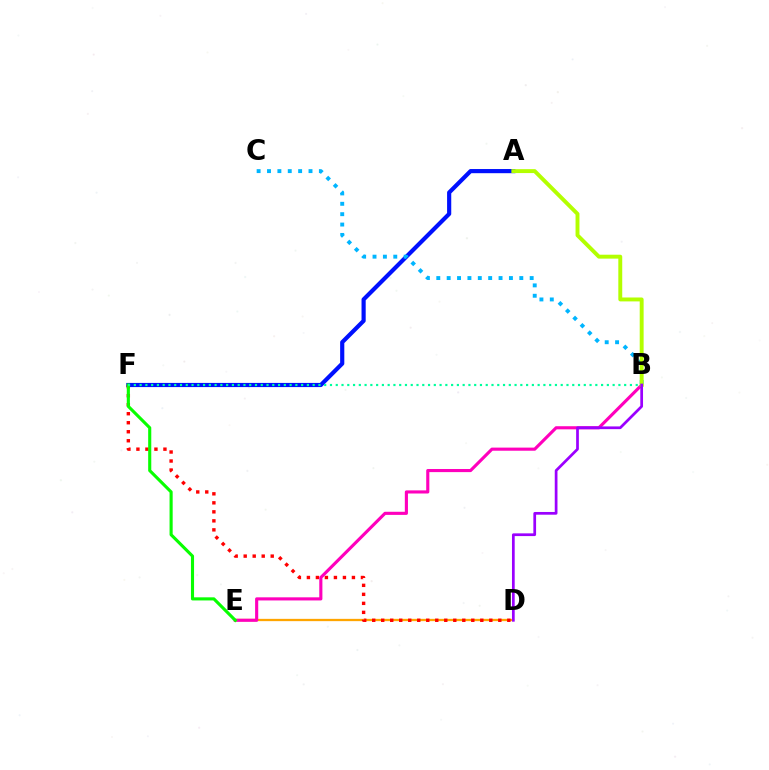{('D', 'E'): [{'color': '#ffa500', 'line_style': 'solid', 'thickness': 1.65}], ('A', 'F'): [{'color': '#0010ff', 'line_style': 'solid', 'thickness': 3.0}], ('B', 'C'): [{'color': '#00b5ff', 'line_style': 'dotted', 'thickness': 2.82}], ('D', 'F'): [{'color': '#ff0000', 'line_style': 'dotted', 'thickness': 2.45}], ('B', 'E'): [{'color': '#ff00bd', 'line_style': 'solid', 'thickness': 2.25}], ('A', 'B'): [{'color': '#b3ff00', 'line_style': 'solid', 'thickness': 2.82}], ('E', 'F'): [{'color': '#08ff00', 'line_style': 'solid', 'thickness': 2.24}], ('B', 'F'): [{'color': '#00ff9d', 'line_style': 'dotted', 'thickness': 1.57}], ('B', 'D'): [{'color': '#9b00ff', 'line_style': 'solid', 'thickness': 1.96}]}